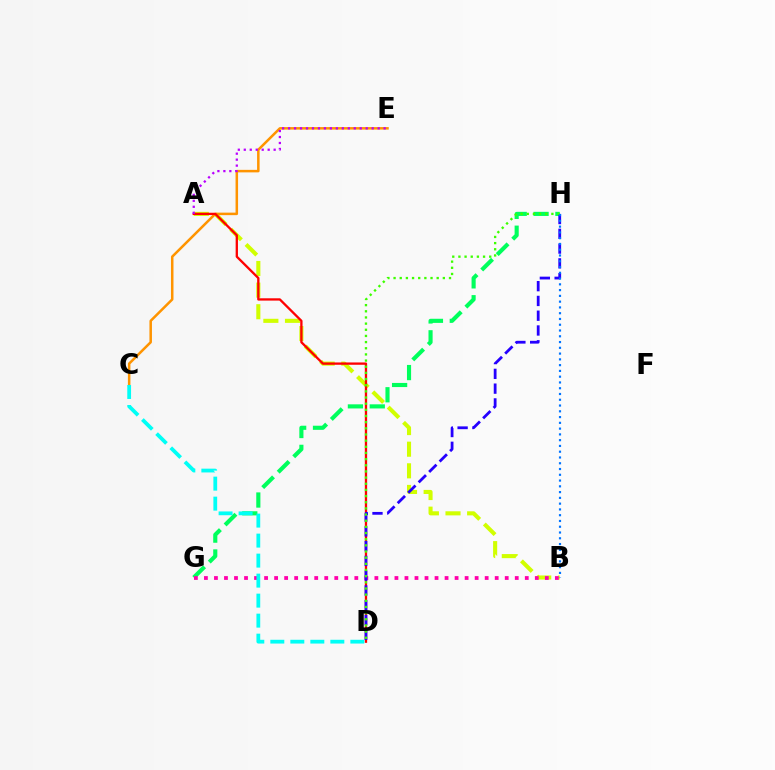{('A', 'B'): [{'color': '#d1ff00', 'line_style': 'dashed', 'thickness': 2.94}], ('G', 'H'): [{'color': '#00ff5c', 'line_style': 'dashed', 'thickness': 2.97}], ('C', 'E'): [{'color': '#ff9400', 'line_style': 'solid', 'thickness': 1.81}], ('A', 'D'): [{'color': '#ff0000', 'line_style': 'solid', 'thickness': 1.67}], ('B', 'G'): [{'color': '#ff00ac', 'line_style': 'dotted', 'thickness': 2.72}], ('A', 'E'): [{'color': '#b900ff', 'line_style': 'dotted', 'thickness': 1.62}], ('C', 'D'): [{'color': '#00fff6', 'line_style': 'dashed', 'thickness': 2.72}], ('D', 'H'): [{'color': '#2500ff', 'line_style': 'dashed', 'thickness': 2.01}, {'color': '#3dff00', 'line_style': 'dotted', 'thickness': 1.67}], ('B', 'H'): [{'color': '#0074ff', 'line_style': 'dotted', 'thickness': 1.57}]}